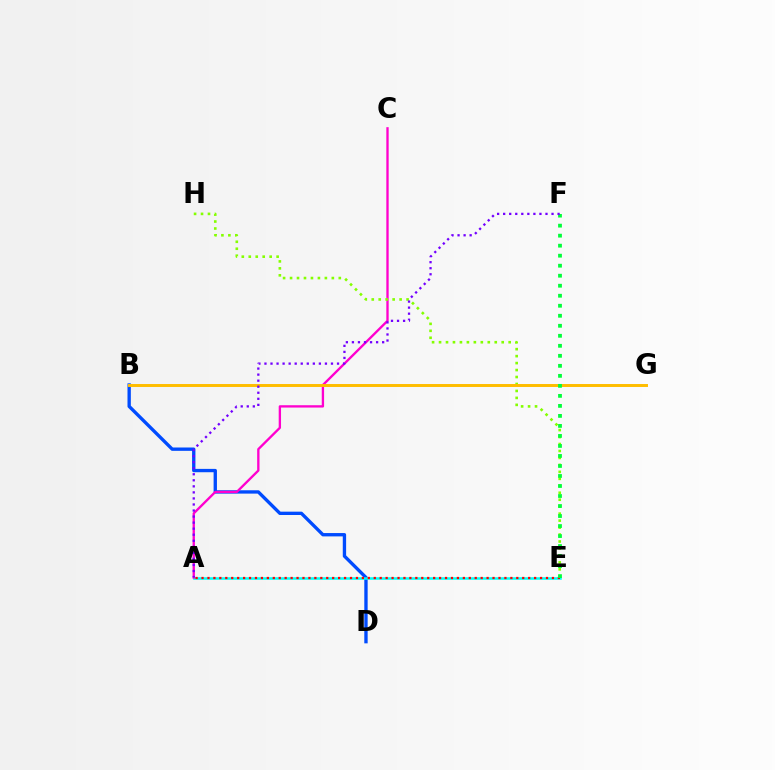{('B', 'D'): [{'color': '#004bff', 'line_style': 'solid', 'thickness': 2.41}], ('A', 'E'): [{'color': '#00fff6', 'line_style': 'solid', 'thickness': 1.83}, {'color': '#ff0000', 'line_style': 'dotted', 'thickness': 1.61}], ('A', 'C'): [{'color': '#ff00cf', 'line_style': 'solid', 'thickness': 1.68}], ('E', 'H'): [{'color': '#84ff00', 'line_style': 'dotted', 'thickness': 1.89}], ('B', 'G'): [{'color': '#ffbd00', 'line_style': 'solid', 'thickness': 2.13}], ('E', 'F'): [{'color': '#00ff39', 'line_style': 'dotted', 'thickness': 2.72}], ('A', 'F'): [{'color': '#7200ff', 'line_style': 'dotted', 'thickness': 1.64}]}